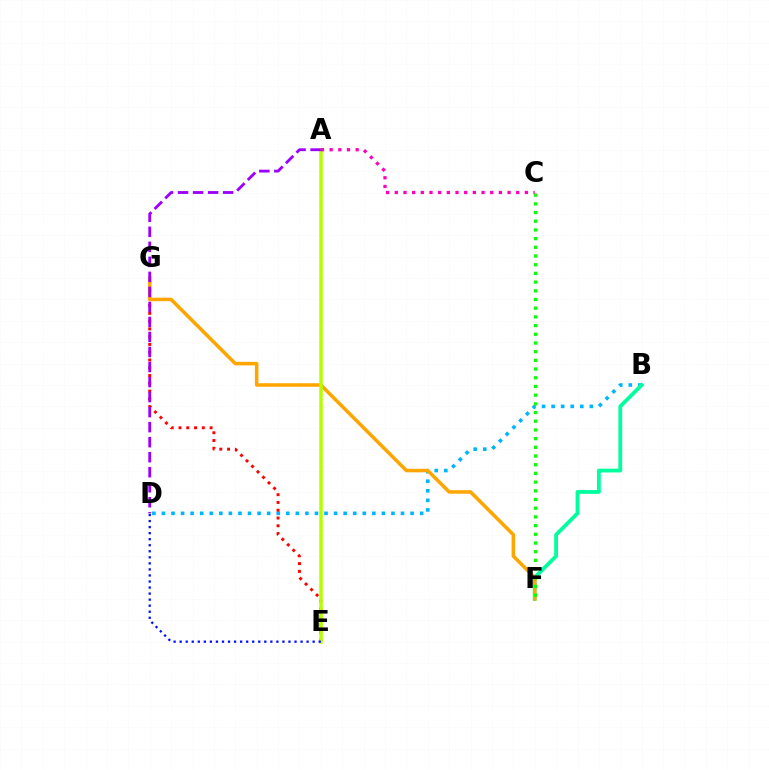{('B', 'D'): [{'color': '#00b5ff', 'line_style': 'dotted', 'thickness': 2.6}], ('B', 'F'): [{'color': '#00ff9d', 'line_style': 'solid', 'thickness': 2.74}], ('E', 'G'): [{'color': '#ff0000', 'line_style': 'dotted', 'thickness': 2.11}], ('F', 'G'): [{'color': '#ffa500', 'line_style': 'solid', 'thickness': 2.54}], ('A', 'E'): [{'color': '#b3ff00', 'line_style': 'solid', 'thickness': 2.52}], ('C', 'F'): [{'color': '#08ff00', 'line_style': 'dotted', 'thickness': 2.36}], ('A', 'C'): [{'color': '#ff00bd', 'line_style': 'dotted', 'thickness': 2.36}], ('D', 'E'): [{'color': '#0010ff', 'line_style': 'dotted', 'thickness': 1.64}], ('A', 'D'): [{'color': '#9b00ff', 'line_style': 'dashed', 'thickness': 2.04}]}